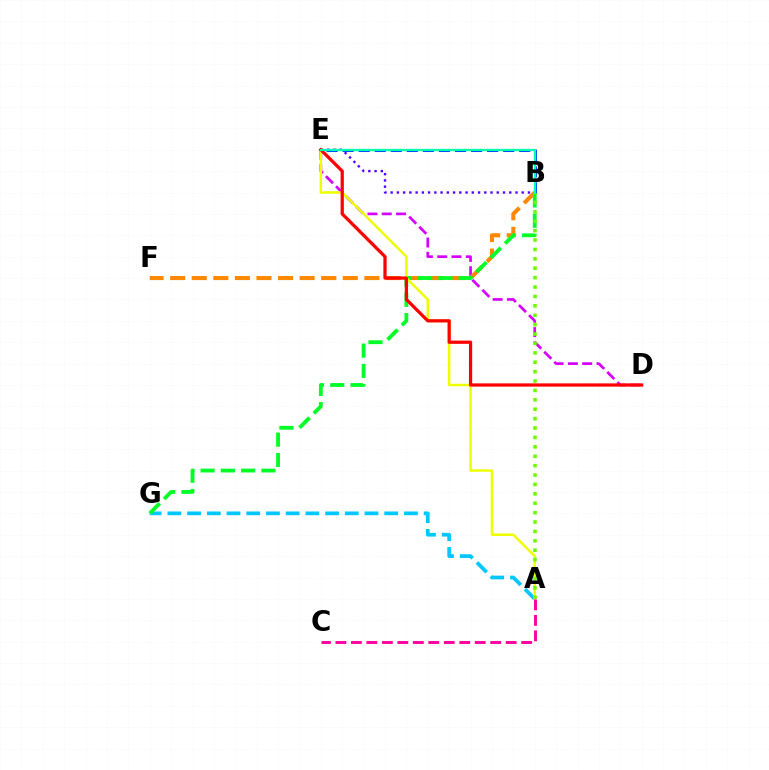{('A', 'G'): [{'color': '#00c7ff', 'line_style': 'dashed', 'thickness': 2.68}], ('D', 'E'): [{'color': '#d600ff', 'line_style': 'dashed', 'thickness': 1.94}, {'color': '#ff0000', 'line_style': 'solid', 'thickness': 2.34}], ('B', 'F'): [{'color': '#ff8800', 'line_style': 'dashed', 'thickness': 2.93}], ('B', 'E'): [{'color': '#4f00ff', 'line_style': 'dotted', 'thickness': 1.7}, {'color': '#003fff', 'line_style': 'dashed', 'thickness': 2.18}, {'color': '#00ffaf', 'line_style': 'solid', 'thickness': 1.62}], ('B', 'G'): [{'color': '#00ff27', 'line_style': 'dashed', 'thickness': 2.75}], ('A', 'E'): [{'color': '#eeff00', 'line_style': 'solid', 'thickness': 1.79}], ('A', 'C'): [{'color': '#ff00a0', 'line_style': 'dashed', 'thickness': 2.1}], ('A', 'B'): [{'color': '#66ff00', 'line_style': 'dotted', 'thickness': 2.55}]}